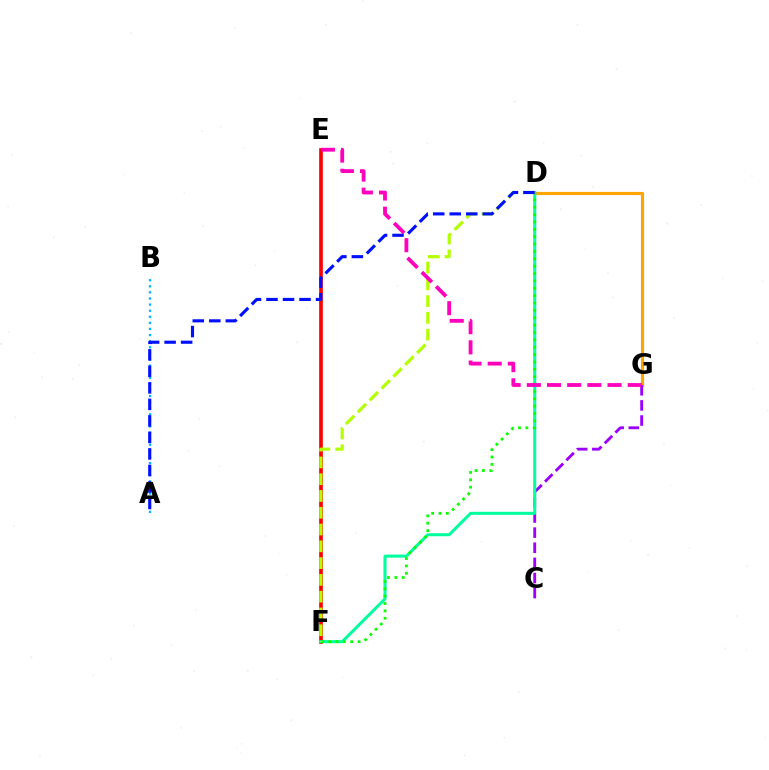{('D', 'G'): [{'color': '#ffa500', 'line_style': 'solid', 'thickness': 2.26}], ('C', 'G'): [{'color': '#9b00ff', 'line_style': 'dashed', 'thickness': 2.05}], ('A', 'B'): [{'color': '#00b5ff', 'line_style': 'dotted', 'thickness': 1.66}], ('E', 'F'): [{'color': '#ff0000', 'line_style': 'solid', 'thickness': 2.64}], ('D', 'F'): [{'color': '#00ff9d', 'line_style': 'solid', 'thickness': 2.18}, {'color': '#08ff00', 'line_style': 'dotted', 'thickness': 2.0}, {'color': '#b3ff00', 'line_style': 'dashed', 'thickness': 2.28}], ('E', 'G'): [{'color': '#ff00bd', 'line_style': 'dashed', 'thickness': 2.74}], ('A', 'D'): [{'color': '#0010ff', 'line_style': 'dashed', 'thickness': 2.24}]}